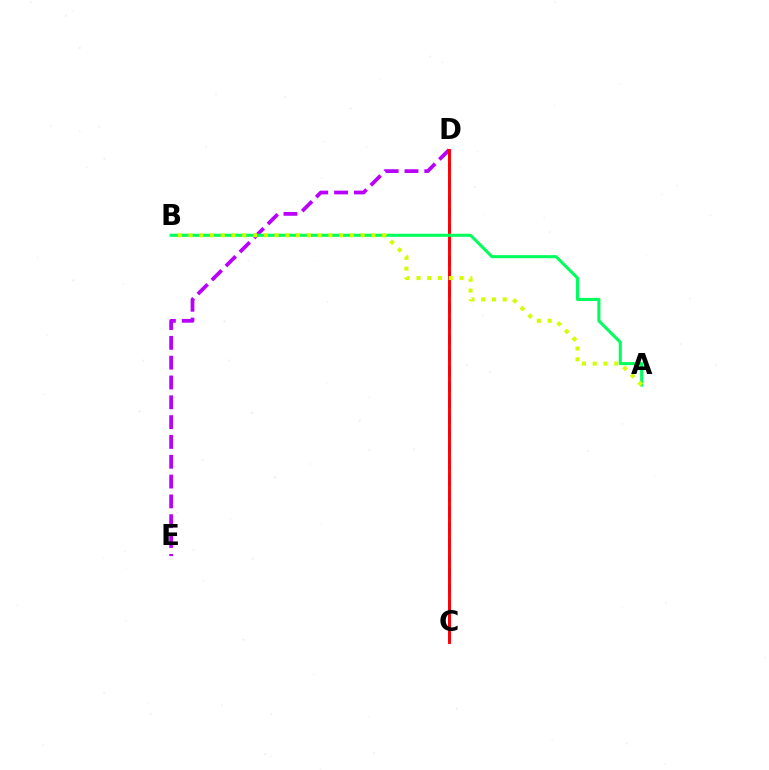{('D', 'E'): [{'color': '#b900ff', 'line_style': 'dashed', 'thickness': 2.69}], ('C', 'D'): [{'color': '#0074ff', 'line_style': 'dashed', 'thickness': 2.13}, {'color': '#ff0000', 'line_style': 'solid', 'thickness': 2.1}], ('A', 'B'): [{'color': '#00ff5c', 'line_style': 'solid', 'thickness': 2.2}, {'color': '#d1ff00', 'line_style': 'dotted', 'thickness': 2.92}]}